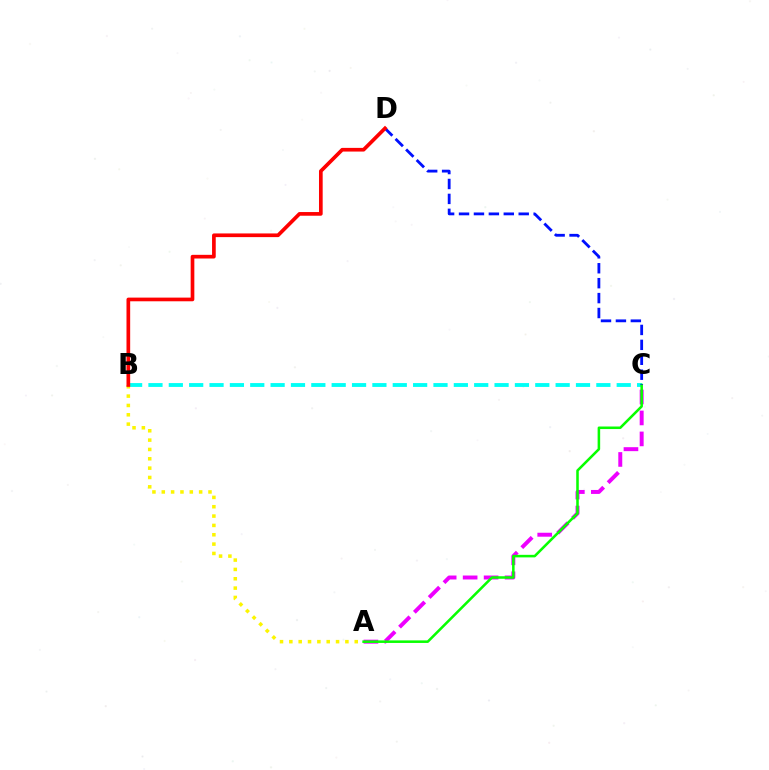{('A', 'C'): [{'color': '#ee00ff', 'line_style': 'dashed', 'thickness': 2.85}, {'color': '#08ff00', 'line_style': 'solid', 'thickness': 1.83}], ('B', 'C'): [{'color': '#00fff6', 'line_style': 'dashed', 'thickness': 2.77}], ('C', 'D'): [{'color': '#0010ff', 'line_style': 'dashed', 'thickness': 2.03}], ('A', 'B'): [{'color': '#fcf500', 'line_style': 'dotted', 'thickness': 2.54}], ('B', 'D'): [{'color': '#ff0000', 'line_style': 'solid', 'thickness': 2.65}]}